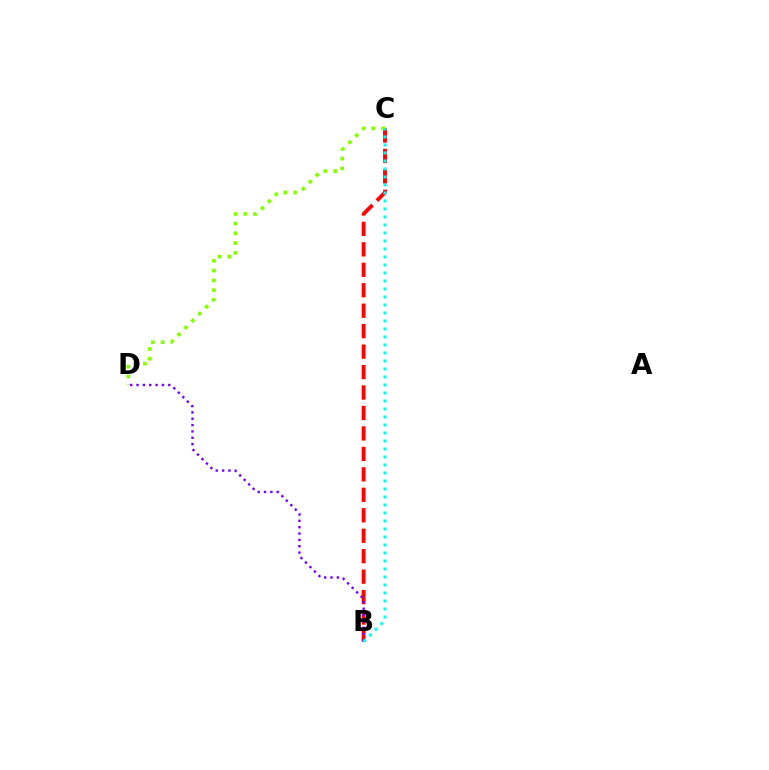{('B', 'C'): [{'color': '#ff0000', 'line_style': 'dashed', 'thickness': 2.78}, {'color': '#00fff6', 'line_style': 'dotted', 'thickness': 2.17}], ('C', 'D'): [{'color': '#84ff00', 'line_style': 'dotted', 'thickness': 2.66}], ('B', 'D'): [{'color': '#7200ff', 'line_style': 'dotted', 'thickness': 1.73}]}